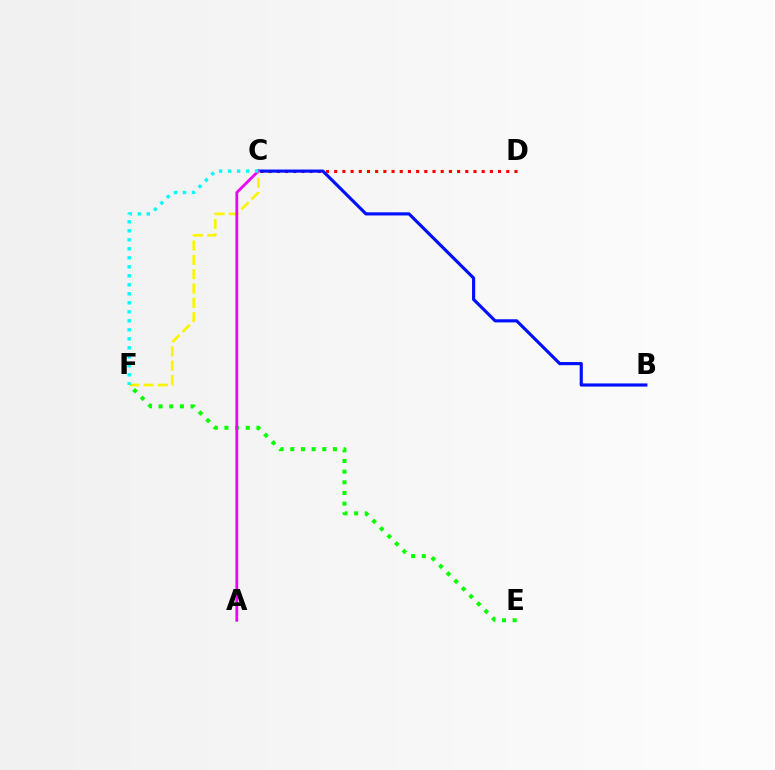{('E', 'F'): [{'color': '#08ff00', 'line_style': 'dotted', 'thickness': 2.9}], ('C', 'D'): [{'color': '#ff0000', 'line_style': 'dotted', 'thickness': 2.23}], ('B', 'C'): [{'color': '#0010ff', 'line_style': 'solid', 'thickness': 2.26}], ('C', 'F'): [{'color': '#fcf500', 'line_style': 'dashed', 'thickness': 1.95}, {'color': '#00fff6', 'line_style': 'dotted', 'thickness': 2.45}], ('A', 'C'): [{'color': '#ee00ff', 'line_style': 'solid', 'thickness': 2.02}]}